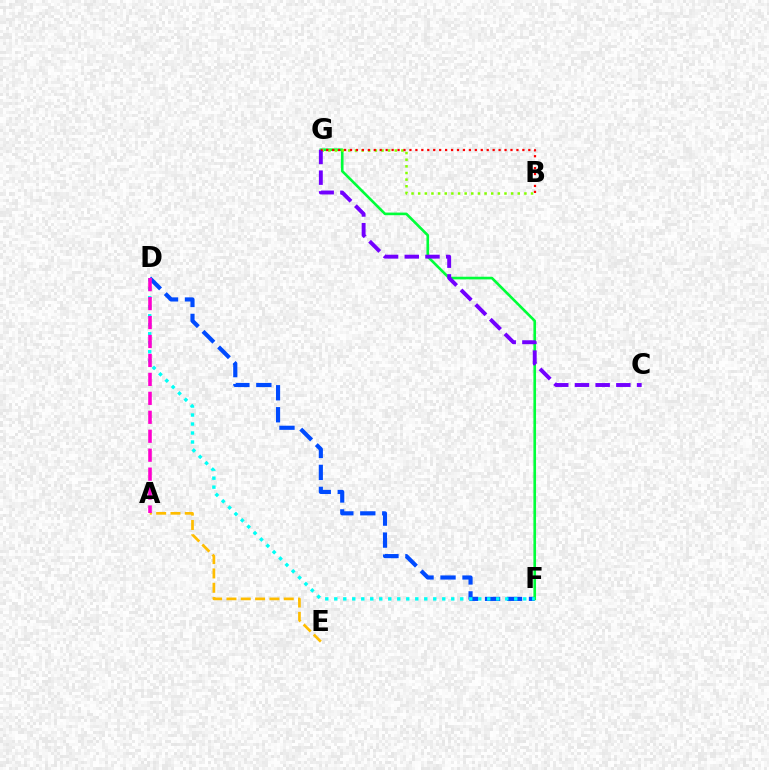{('D', 'F'): [{'color': '#004bff', 'line_style': 'dashed', 'thickness': 2.99}, {'color': '#00fff6', 'line_style': 'dotted', 'thickness': 2.44}], ('A', 'E'): [{'color': '#ffbd00', 'line_style': 'dashed', 'thickness': 1.95}], ('F', 'G'): [{'color': '#00ff39', 'line_style': 'solid', 'thickness': 1.9}], ('B', 'G'): [{'color': '#84ff00', 'line_style': 'dotted', 'thickness': 1.8}, {'color': '#ff0000', 'line_style': 'dotted', 'thickness': 1.62}], ('C', 'G'): [{'color': '#7200ff', 'line_style': 'dashed', 'thickness': 2.81}], ('A', 'D'): [{'color': '#ff00cf', 'line_style': 'dashed', 'thickness': 2.57}]}